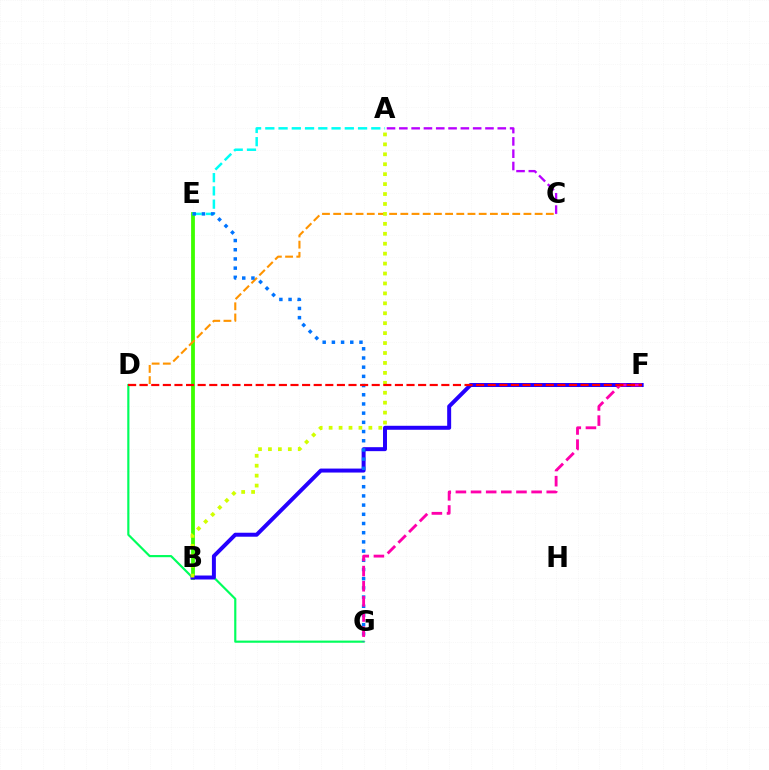{('B', 'E'): [{'color': '#3dff00', 'line_style': 'solid', 'thickness': 2.74}], ('A', 'C'): [{'color': '#b900ff', 'line_style': 'dashed', 'thickness': 1.67}], ('A', 'E'): [{'color': '#00fff6', 'line_style': 'dashed', 'thickness': 1.8}], ('C', 'D'): [{'color': '#ff9400', 'line_style': 'dashed', 'thickness': 1.52}], ('D', 'G'): [{'color': '#00ff5c', 'line_style': 'solid', 'thickness': 1.56}], ('B', 'F'): [{'color': '#2500ff', 'line_style': 'solid', 'thickness': 2.86}], ('E', 'G'): [{'color': '#0074ff', 'line_style': 'dotted', 'thickness': 2.5}], ('F', 'G'): [{'color': '#ff00ac', 'line_style': 'dashed', 'thickness': 2.06}], ('A', 'B'): [{'color': '#d1ff00', 'line_style': 'dotted', 'thickness': 2.7}], ('D', 'F'): [{'color': '#ff0000', 'line_style': 'dashed', 'thickness': 1.58}]}